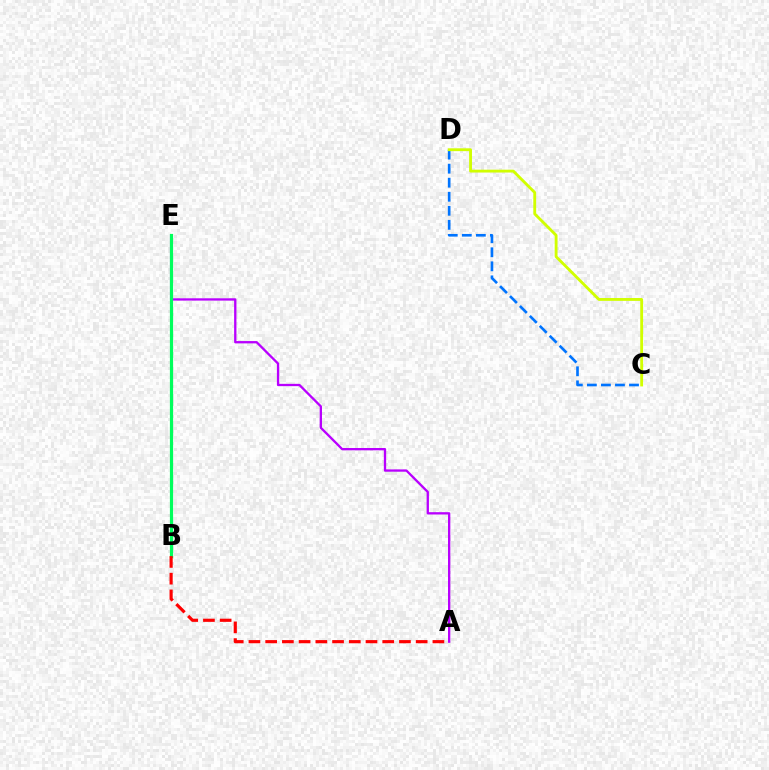{('A', 'E'): [{'color': '#b900ff', 'line_style': 'solid', 'thickness': 1.67}], ('C', 'D'): [{'color': '#0074ff', 'line_style': 'dashed', 'thickness': 1.91}, {'color': '#d1ff00', 'line_style': 'solid', 'thickness': 2.05}], ('B', 'E'): [{'color': '#00ff5c', 'line_style': 'solid', 'thickness': 2.31}], ('A', 'B'): [{'color': '#ff0000', 'line_style': 'dashed', 'thickness': 2.27}]}